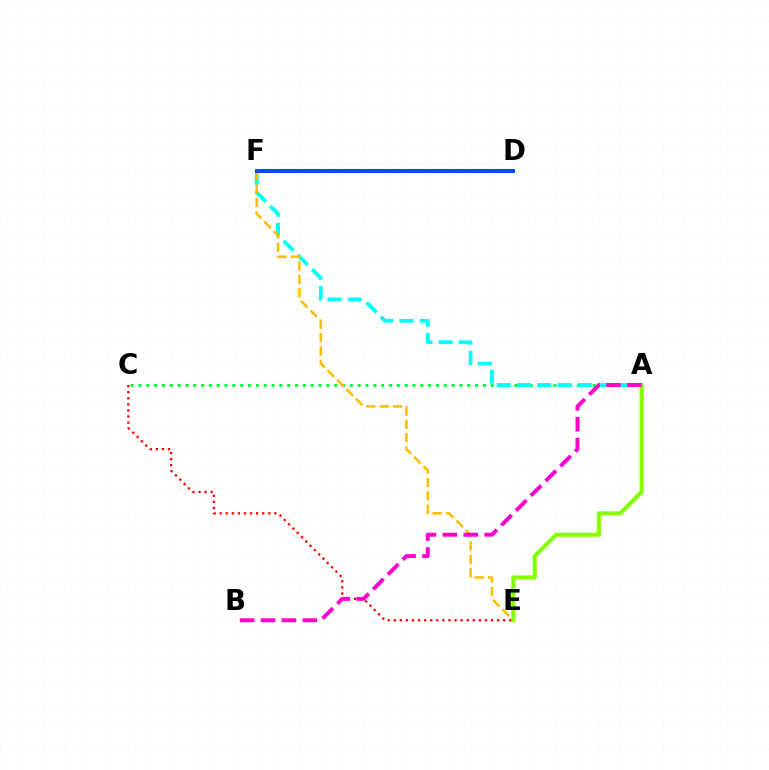{('A', 'C'): [{'color': '#00ff39', 'line_style': 'dotted', 'thickness': 2.13}], ('A', 'F'): [{'color': '#00fff6', 'line_style': 'dashed', 'thickness': 2.74}], ('D', 'F'): [{'color': '#7200ff', 'line_style': 'solid', 'thickness': 2.63}, {'color': '#004bff', 'line_style': 'solid', 'thickness': 2.82}], ('C', 'E'): [{'color': '#ff0000', 'line_style': 'dotted', 'thickness': 1.65}], ('E', 'F'): [{'color': '#ffbd00', 'line_style': 'dashed', 'thickness': 1.82}], ('A', 'E'): [{'color': '#84ff00', 'line_style': 'solid', 'thickness': 2.93}], ('A', 'B'): [{'color': '#ff00cf', 'line_style': 'dashed', 'thickness': 2.84}]}